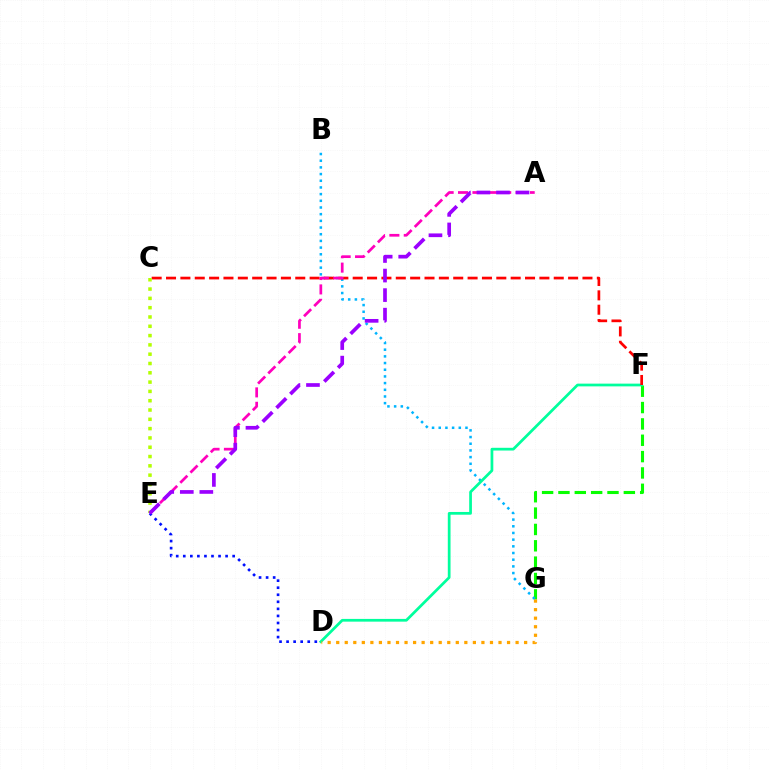{('F', 'G'): [{'color': '#08ff00', 'line_style': 'dashed', 'thickness': 2.22}], ('B', 'G'): [{'color': '#00b5ff', 'line_style': 'dotted', 'thickness': 1.82}], ('D', 'F'): [{'color': '#00ff9d', 'line_style': 'solid', 'thickness': 1.97}], ('C', 'F'): [{'color': '#ff0000', 'line_style': 'dashed', 'thickness': 1.95}], ('A', 'E'): [{'color': '#ff00bd', 'line_style': 'dashed', 'thickness': 1.96}, {'color': '#9b00ff', 'line_style': 'dashed', 'thickness': 2.66}], ('C', 'E'): [{'color': '#b3ff00', 'line_style': 'dotted', 'thickness': 2.53}], ('D', 'G'): [{'color': '#ffa500', 'line_style': 'dotted', 'thickness': 2.32}], ('D', 'E'): [{'color': '#0010ff', 'line_style': 'dotted', 'thickness': 1.92}]}